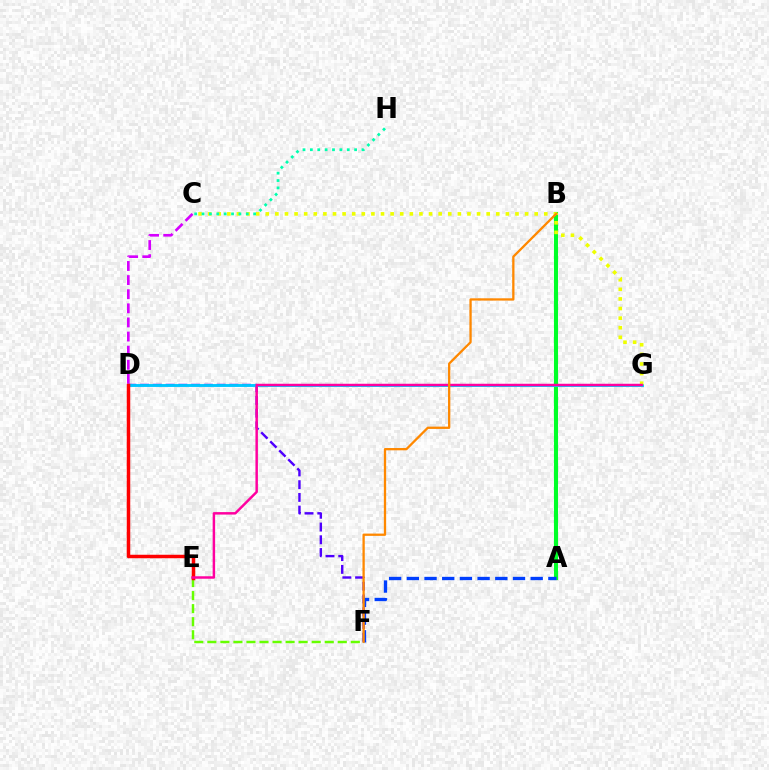{('E', 'F'): [{'color': '#66ff00', 'line_style': 'dashed', 'thickness': 1.77}], ('C', 'D'): [{'color': '#d600ff', 'line_style': 'dashed', 'thickness': 1.92}], ('D', 'F'): [{'color': '#4f00ff', 'line_style': 'dashed', 'thickness': 1.73}], ('A', 'B'): [{'color': '#00ff27', 'line_style': 'solid', 'thickness': 2.94}], ('D', 'G'): [{'color': '#00c7ff', 'line_style': 'solid', 'thickness': 2.08}], ('D', 'E'): [{'color': '#ff0000', 'line_style': 'solid', 'thickness': 2.51}], ('C', 'G'): [{'color': '#eeff00', 'line_style': 'dotted', 'thickness': 2.61}], ('A', 'F'): [{'color': '#003fff', 'line_style': 'dashed', 'thickness': 2.4}], ('E', 'G'): [{'color': '#ff00a0', 'line_style': 'solid', 'thickness': 1.78}], ('C', 'H'): [{'color': '#00ffaf', 'line_style': 'dotted', 'thickness': 2.0}], ('B', 'F'): [{'color': '#ff8800', 'line_style': 'solid', 'thickness': 1.65}]}